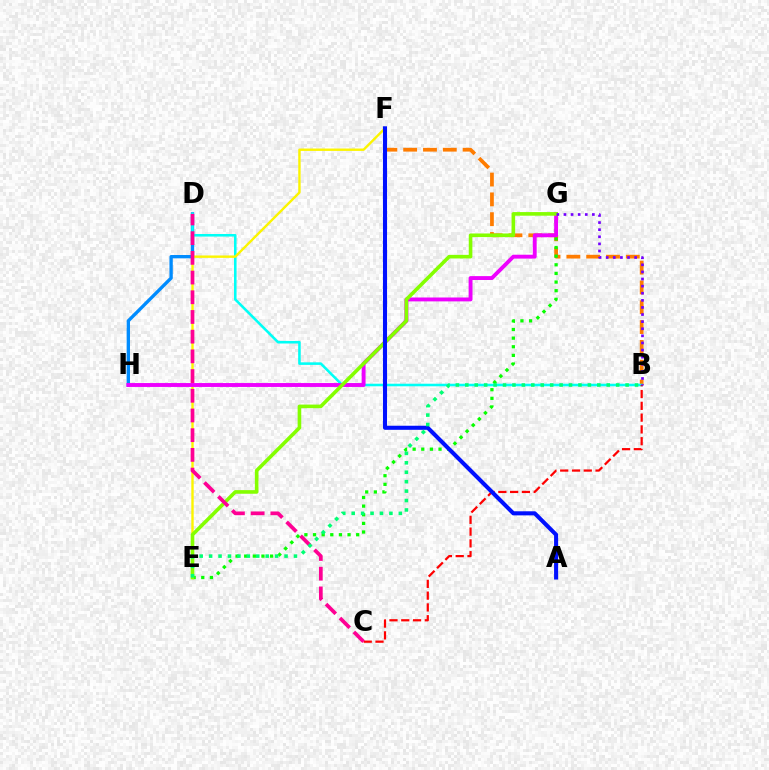{('D', 'H'): [{'color': '#008cff', 'line_style': 'solid', 'thickness': 2.4}], ('B', 'F'): [{'color': '#ff7c00', 'line_style': 'dashed', 'thickness': 2.69}], ('E', 'G'): [{'color': '#08ff00', 'line_style': 'dotted', 'thickness': 2.35}, {'color': '#84ff00', 'line_style': 'solid', 'thickness': 2.6}], ('B', 'D'): [{'color': '#00fff6', 'line_style': 'solid', 'thickness': 1.85}], ('E', 'F'): [{'color': '#fcf500', 'line_style': 'solid', 'thickness': 1.72}], ('G', 'H'): [{'color': '#ee00ff', 'line_style': 'solid', 'thickness': 2.8}], ('B', 'C'): [{'color': '#ff0000', 'line_style': 'dashed', 'thickness': 1.6}], ('C', 'D'): [{'color': '#ff0094', 'line_style': 'dashed', 'thickness': 2.68}], ('B', 'G'): [{'color': '#7200ff', 'line_style': 'dotted', 'thickness': 1.93}], ('A', 'F'): [{'color': '#0010ff', 'line_style': 'solid', 'thickness': 2.94}], ('B', 'E'): [{'color': '#00ff74', 'line_style': 'dotted', 'thickness': 2.56}]}